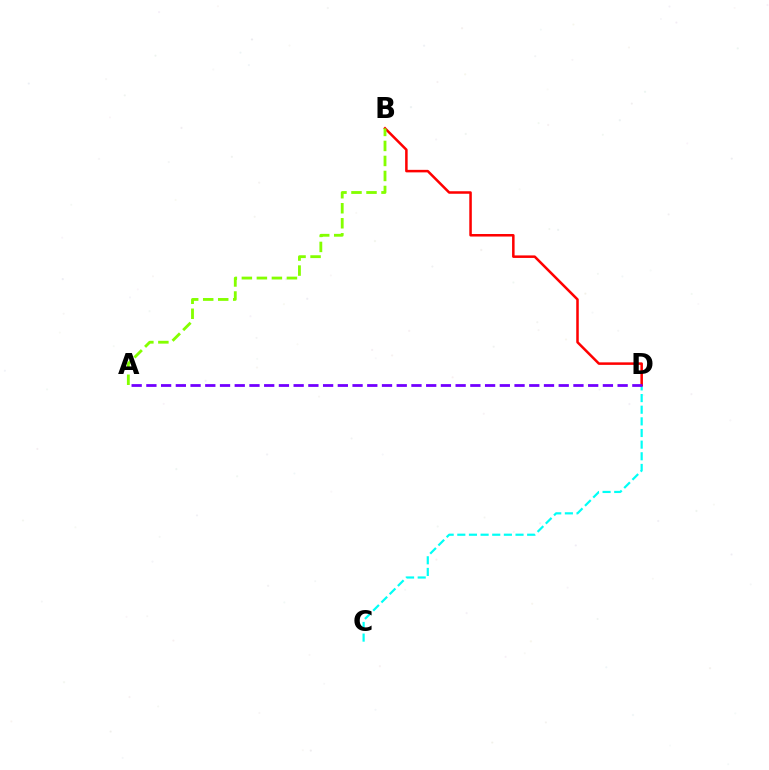{('C', 'D'): [{'color': '#00fff6', 'line_style': 'dashed', 'thickness': 1.58}], ('B', 'D'): [{'color': '#ff0000', 'line_style': 'solid', 'thickness': 1.82}], ('A', 'D'): [{'color': '#7200ff', 'line_style': 'dashed', 'thickness': 2.0}], ('A', 'B'): [{'color': '#84ff00', 'line_style': 'dashed', 'thickness': 2.04}]}